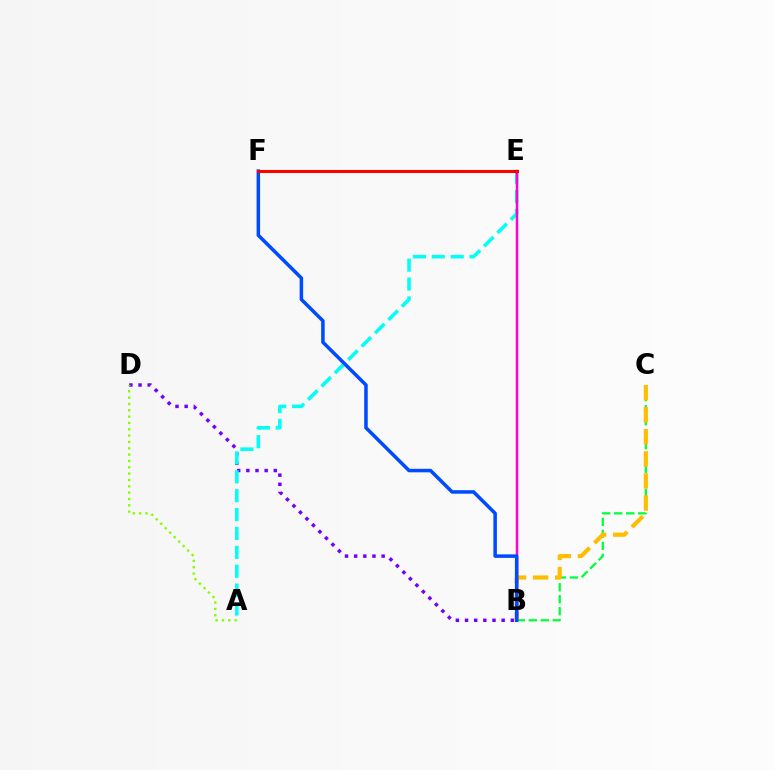{('B', 'C'): [{'color': '#00ff39', 'line_style': 'dashed', 'thickness': 1.63}, {'color': '#ffbd00', 'line_style': 'dashed', 'thickness': 3.0}], ('B', 'D'): [{'color': '#7200ff', 'line_style': 'dotted', 'thickness': 2.49}], ('A', 'D'): [{'color': '#84ff00', 'line_style': 'dotted', 'thickness': 1.72}], ('A', 'E'): [{'color': '#00fff6', 'line_style': 'dashed', 'thickness': 2.57}], ('B', 'E'): [{'color': '#ff00cf', 'line_style': 'solid', 'thickness': 1.8}], ('B', 'F'): [{'color': '#004bff', 'line_style': 'solid', 'thickness': 2.53}], ('E', 'F'): [{'color': '#ff0000', 'line_style': 'solid', 'thickness': 2.2}]}